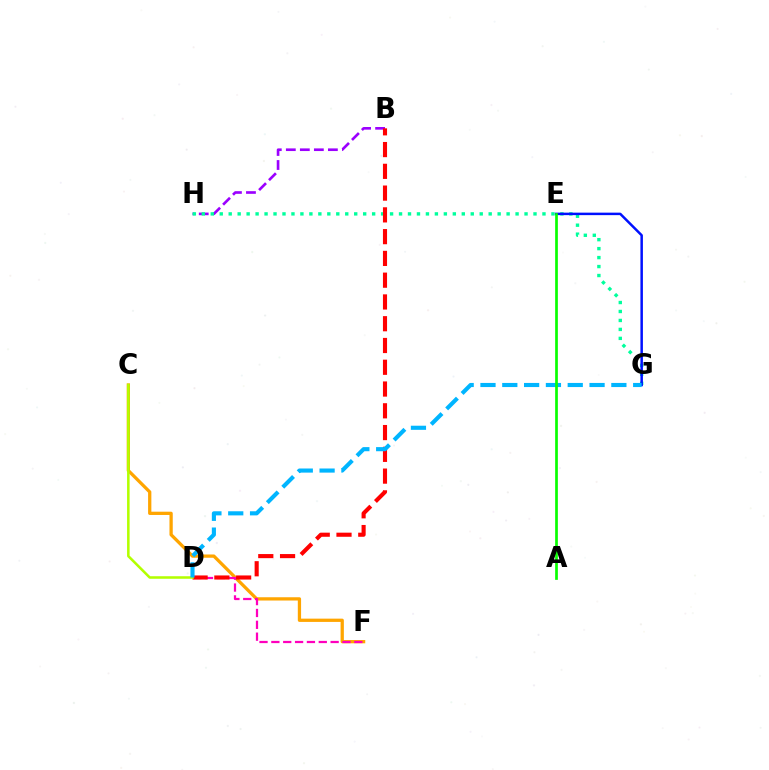{('C', 'F'): [{'color': '#ffa500', 'line_style': 'solid', 'thickness': 2.36}], ('B', 'H'): [{'color': '#9b00ff', 'line_style': 'dashed', 'thickness': 1.9}], ('G', 'H'): [{'color': '#00ff9d', 'line_style': 'dotted', 'thickness': 2.44}], ('E', 'G'): [{'color': '#0010ff', 'line_style': 'solid', 'thickness': 1.79}], ('D', 'F'): [{'color': '#ff00bd', 'line_style': 'dashed', 'thickness': 1.61}], ('B', 'D'): [{'color': '#ff0000', 'line_style': 'dashed', 'thickness': 2.96}], ('C', 'D'): [{'color': '#b3ff00', 'line_style': 'solid', 'thickness': 1.83}], ('D', 'G'): [{'color': '#00b5ff', 'line_style': 'dashed', 'thickness': 2.96}], ('A', 'E'): [{'color': '#08ff00', 'line_style': 'solid', 'thickness': 1.95}]}